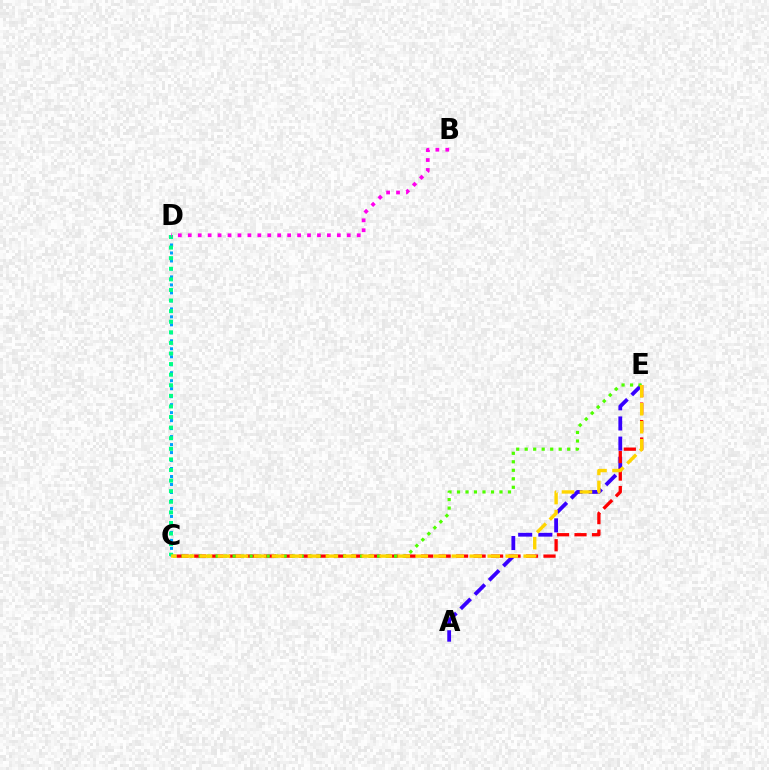{('C', 'D'): [{'color': '#009eff', 'line_style': 'dotted', 'thickness': 2.17}, {'color': '#00ff86', 'line_style': 'dotted', 'thickness': 2.88}], ('A', 'E'): [{'color': '#3700ff', 'line_style': 'dashed', 'thickness': 2.74}], ('C', 'E'): [{'color': '#ff0000', 'line_style': 'dashed', 'thickness': 2.37}, {'color': '#4fff00', 'line_style': 'dotted', 'thickness': 2.31}, {'color': '#ffd500', 'line_style': 'dashed', 'thickness': 2.44}], ('B', 'D'): [{'color': '#ff00ed', 'line_style': 'dotted', 'thickness': 2.7}]}